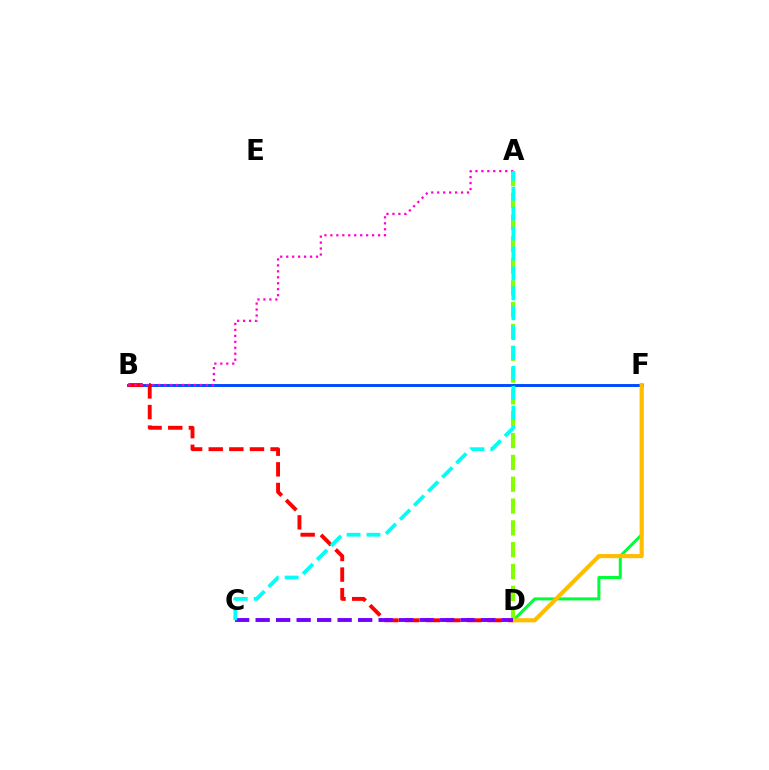{('B', 'F'): [{'color': '#004bff', 'line_style': 'solid', 'thickness': 2.1}], ('D', 'F'): [{'color': '#00ff39', 'line_style': 'solid', 'thickness': 2.18}, {'color': '#ffbd00', 'line_style': 'solid', 'thickness': 2.99}], ('B', 'D'): [{'color': '#ff0000', 'line_style': 'dashed', 'thickness': 2.8}], ('A', 'D'): [{'color': '#84ff00', 'line_style': 'dashed', 'thickness': 2.97}], ('C', 'D'): [{'color': '#7200ff', 'line_style': 'dashed', 'thickness': 2.79}], ('A', 'B'): [{'color': '#ff00cf', 'line_style': 'dotted', 'thickness': 1.62}], ('A', 'C'): [{'color': '#00fff6', 'line_style': 'dashed', 'thickness': 2.71}]}